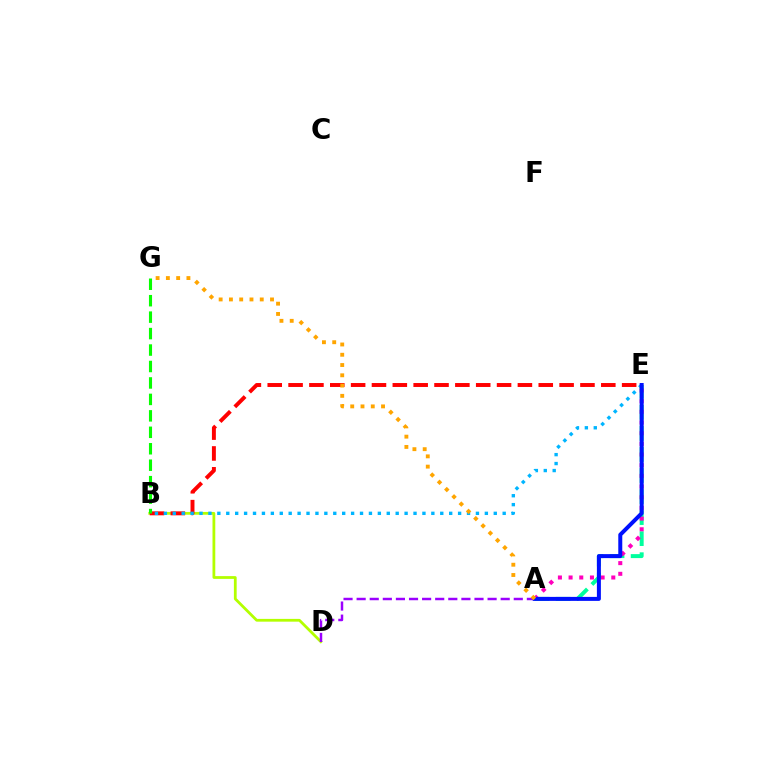{('A', 'E'): [{'color': '#00ff9d', 'line_style': 'dashed', 'thickness': 2.86}, {'color': '#ff00bd', 'line_style': 'dotted', 'thickness': 2.9}, {'color': '#0010ff', 'line_style': 'solid', 'thickness': 2.87}], ('B', 'D'): [{'color': '#b3ff00', 'line_style': 'solid', 'thickness': 2.0}], ('B', 'E'): [{'color': '#ff0000', 'line_style': 'dashed', 'thickness': 2.83}, {'color': '#00b5ff', 'line_style': 'dotted', 'thickness': 2.42}], ('A', 'D'): [{'color': '#9b00ff', 'line_style': 'dashed', 'thickness': 1.78}], ('B', 'G'): [{'color': '#08ff00', 'line_style': 'dashed', 'thickness': 2.23}], ('A', 'G'): [{'color': '#ffa500', 'line_style': 'dotted', 'thickness': 2.79}]}